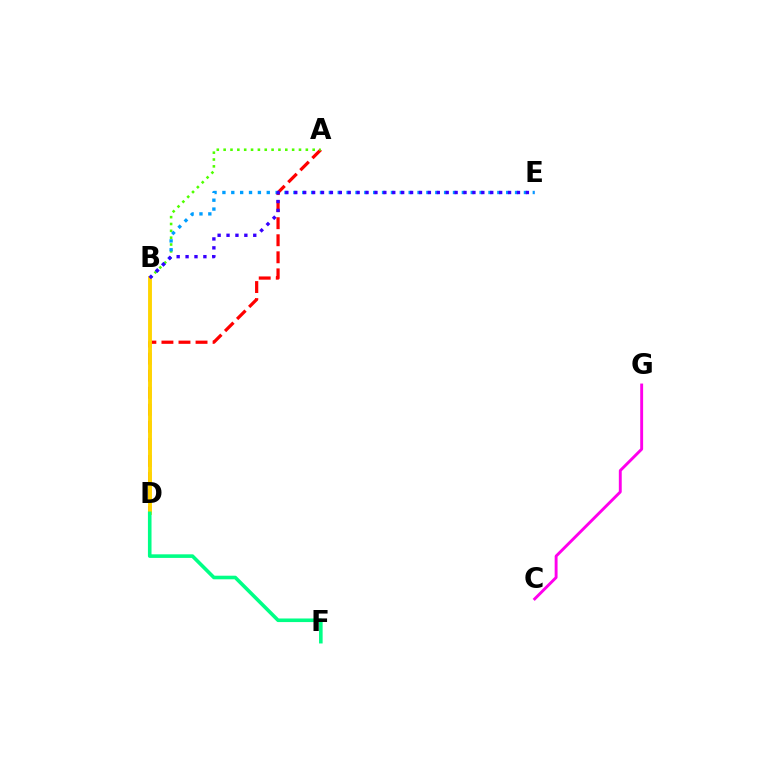{('A', 'D'): [{'color': '#ff0000', 'line_style': 'dashed', 'thickness': 2.32}], ('A', 'B'): [{'color': '#4fff00', 'line_style': 'dotted', 'thickness': 1.86}], ('B', 'E'): [{'color': '#009eff', 'line_style': 'dotted', 'thickness': 2.41}, {'color': '#3700ff', 'line_style': 'dotted', 'thickness': 2.42}], ('B', 'D'): [{'color': '#ffd500', 'line_style': 'solid', 'thickness': 2.78}], ('C', 'G'): [{'color': '#ff00ed', 'line_style': 'solid', 'thickness': 2.08}], ('D', 'F'): [{'color': '#00ff86', 'line_style': 'solid', 'thickness': 2.59}]}